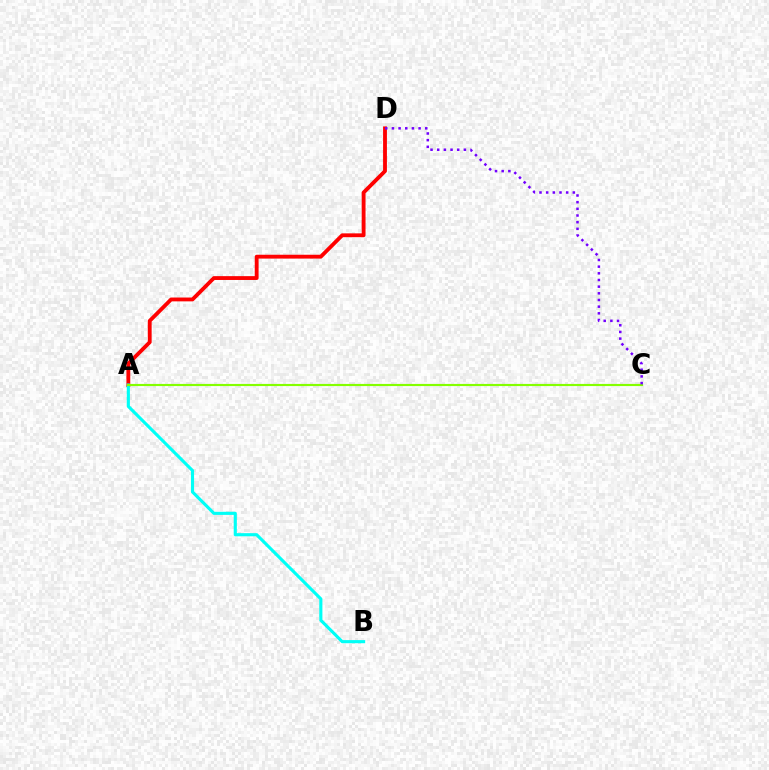{('A', 'D'): [{'color': '#ff0000', 'line_style': 'solid', 'thickness': 2.76}], ('A', 'B'): [{'color': '#00fff6', 'line_style': 'solid', 'thickness': 2.25}], ('A', 'C'): [{'color': '#84ff00', 'line_style': 'solid', 'thickness': 1.56}], ('C', 'D'): [{'color': '#7200ff', 'line_style': 'dotted', 'thickness': 1.81}]}